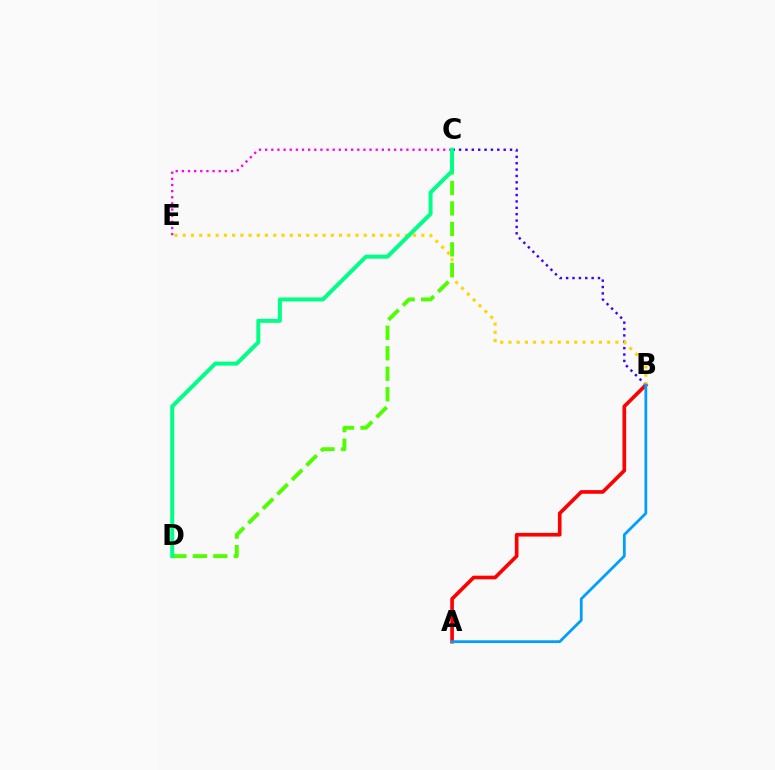{('A', 'B'): [{'color': '#ff0000', 'line_style': 'solid', 'thickness': 2.63}, {'color': '#009eff', 'line_style': 'solid', 'thickness': 1.99}], ('B', 'C'): [{'color': '#3700ff', 'line_style': 'dotted', 'thickness': 1.73}], ('C', 'E'): [{'color': '#ff00ed', 'line_style': 'dotted', 'thickness': 1.67}], ('B', 'E'): [{'color': '#ffd500', 'line_style': 'dotted', 'thickness': 2.24}], ('C', 'D'): [{'color': '#4fff00', 'line_style': 'dashed', 'thickness': 2.78}, {'color': '#00ff86', 'line_style': 'solid', 'thickness': 2.87}]}